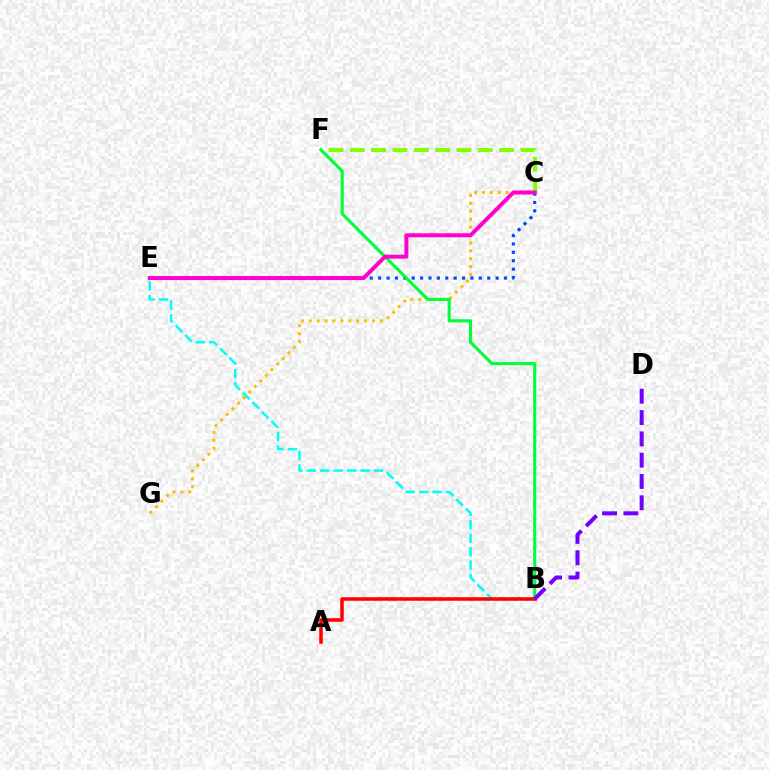{('B', 'E'): [{'color': '#00fff6', 'line_style': 'dashed', 'thickness': 1.83}], ('C', 'F'): [{'color': '#84ff00', 'line_style': 'dashed', 'thickness': 2.9}], ('C', 'E'): [{'color': '#004bff', 'line_style': 'dotted', 'thickness': 2.28}, {'color': '#ff00cf', 'line_style': 'solid', 'thickness': 2.88}], ('C', 'G'): [{'color': '#ffbd00', 'line_style': 'dotted', 'thickness': 2.15}], ('B', 'F'): [{'color': '#00ff39', 'line_style': 'solid', 'thickness': 2.24}], ('A', 'B'): [{'color': '#ff0000', 'line_style': 'solid', 'thickness': 2.54}], ('B', 'D'): [{'color': '#7200ff', 'line_style': 'dashed', 'thickness': 2.9}]}